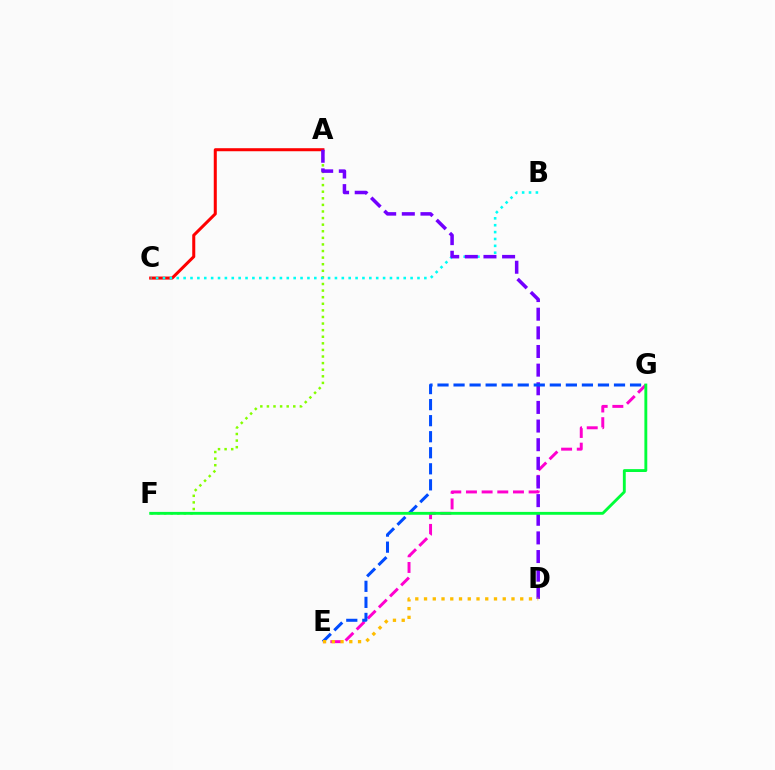{('A', 'F'): [{'color': '#84ff00', 'line_style': 'dotted', 'thickness': 1.79}], ('A', 'C'): [{'color': '#ff0000', 'line_style': 'solid', 'thickness': 2.18}], ('B', 'C'): [{'color': '#00fff6', 'line_style': 'dotted', 'thickness': 1.87}], ('E', 'G'): [{'color': '#ff00cf', 'line_style': 'dashed', 'thickness': 2.13}, {'color': '#004bff', 'line_style': 'dashed', 'thickness': 2.18}], ('A', 'D'): [{'color': '#7200ff', 'line_style': 'dashed', 'thickness': 2.53}], ('F', 'G'): [{'color': '#00ff39', 'line_style': 'solid', 'thickness': 2.07}], ('D', 'E'): [{'color': '#ffbd00', 'line_style': 'dotted', 'thickness': 2.38}]}